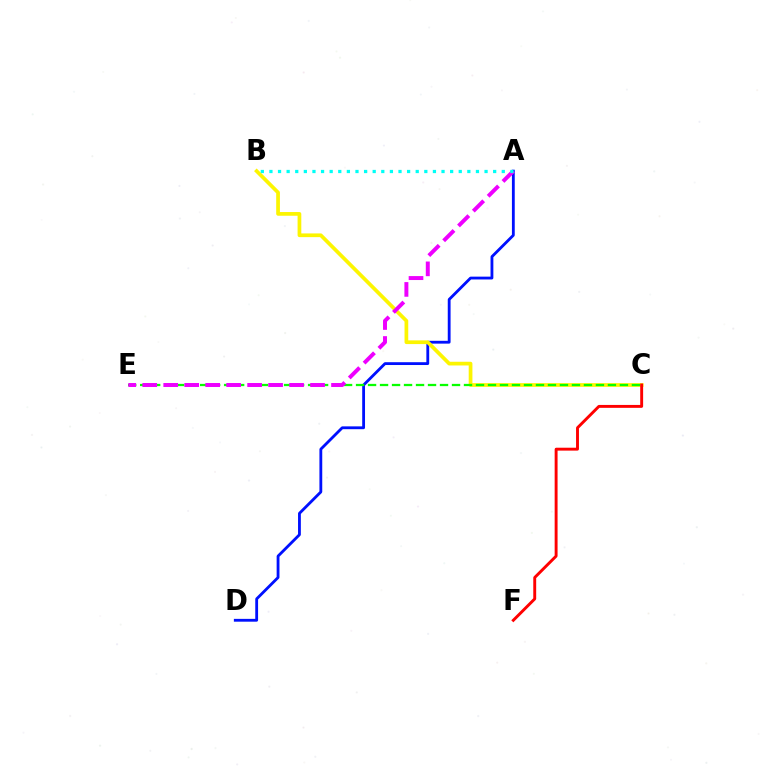{('A', 'D'): [{'color': '#0010ff', 'line_style': 'solid', 'thickness': 2.03}], ('B', 'C'): [{'color': '#fcf500', 'line_style': 'solid', 'thickness': 2.67}], ('C', 'E'): [{'color': '#08ff00', 'line_style': 'dashed', 'thickness': 1.63}], ('C', 'F'): [{'color': '#ff0000', 'line_style': 'solid', 'thickness': 2.09}], ('A', 'E'): [{'color': '#ee00ff', 'line_style': 'dashed', 'thickness': 2.85}], ('A', 'B'): [{'color': '#00fff6', 'line_style': 'dotted', 'thickness': 2.34}]}